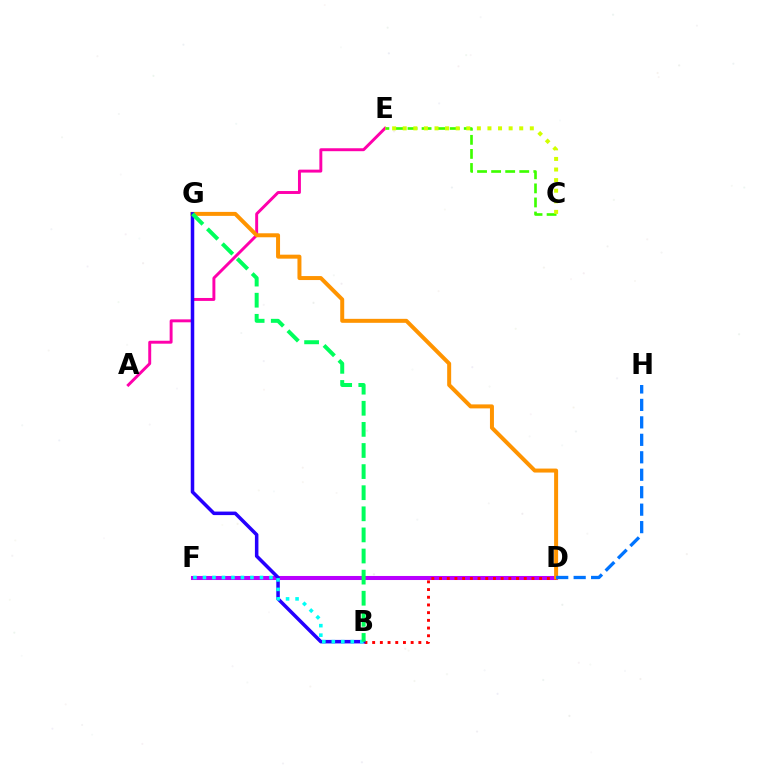{('D', 'F'): [{'color': '#b900ff', 'line_style': 'solid', 'thickness': 2.92}], ('B', 'D'): [{'color': '#ff0000', 'line_style': 'dotted', 'thickness': 2.09}], ('A', 'E'): [{'color': '#ff00ac', 'line_style': 'solid', 'thickness': 2.11}], ('D', 'G'): [{'color': '#ff9400', 'line_style': 'solid', 'thickness': 2.87}], ('B', 'G'): [{'color': '#2500ff', 'line_style': 'solid', 'thickness': 2.53}, {'color': '#00ff5c', 'line_style': 'dashed', 'thickness': 2.87}], ('D', 'H'): [{'color': '#0074ff', 'line_style': 'dashed', 'thickness': 2.37}], ('C', 'E'): [{'color': '#3dff00', 'line_style': 'dashed', 'thickness': 1.91}, {'color': '#d1ff00', 'line_style': 'dotted', 'thickness': 2.88}], ('B', 'F'): [{'color': '#00fff6', 'line_style': 'dotted', 'thickness': 2.58}]}